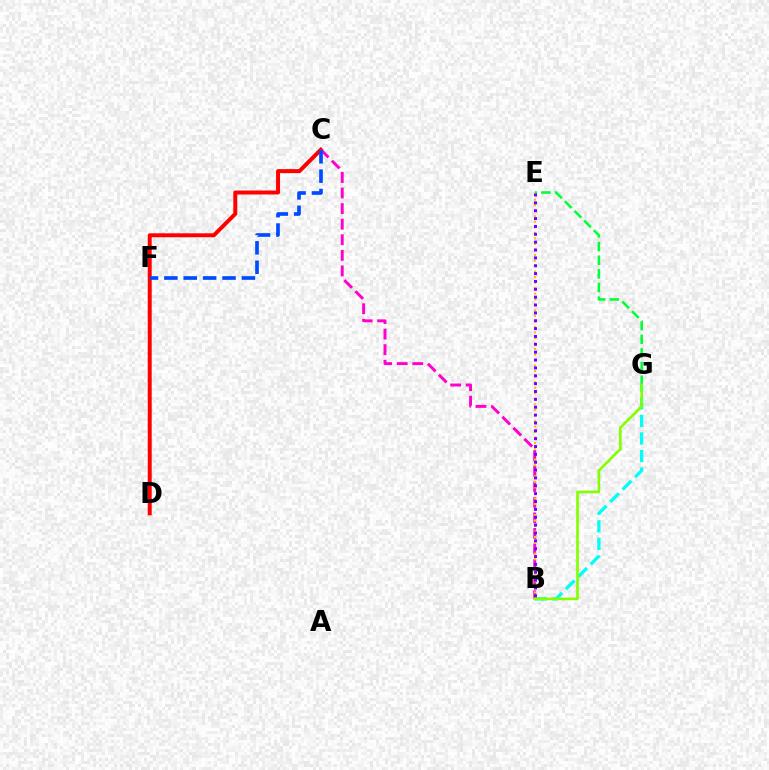{('C', 'D'): [{'color': '#ff0000', 'line_style': 'solid', 'thickness': 2.85}], ('B', 'G'): [{'color': '#00fff6', 'line_style': 'dashed', 'thickness': 2.39}, {'color': '#84ff00', 'line_style': 'solid', 'thickness': 1.9}], ('B', 'C'): [{'color': '#ff00cf', 'line_style': 'dashed', 'thickness': 2.12}], ('C', 'F'): [{'color': '#004bff', 'line_style': 'dashed', 'thickness': 2.63}], ('E', 'G'): [{'color': '#00ff39', 'line_style': 'dashed', 'thickness': 1.86}], ('B', 'E'): [{'color': '#ffbd00', 'line_style': 'dotted', 'thickness': 1.5}, {'color': '#7200ff', 'line_style': 'dotted', 'thickness': 2.14}]}